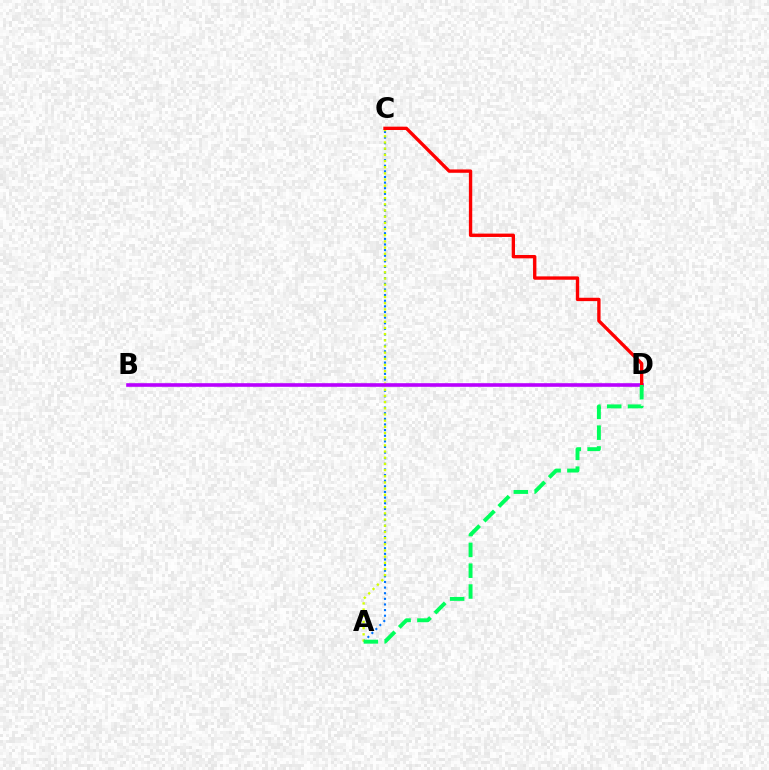{('A', 'C'): [{'color': '#0074ff', 'line_style': 'dotted', 'thickness': 1.53}, {'color': '#d1ff00', 'line_style': 'dotted', 'thickness': 1.68}], ('B', 'D'): [{'color': '#b900ff', 'line_style': 'solid', 'thickness': 2.6}], ('C', 'D'): [{'color': '#ff0000', 'line_style': 'solid', 'thickness': 2.42}], ('A', 'D'): [{'color': '#00ff5c', 'line_style': 'dashed', 'thickness': 2.83}]}